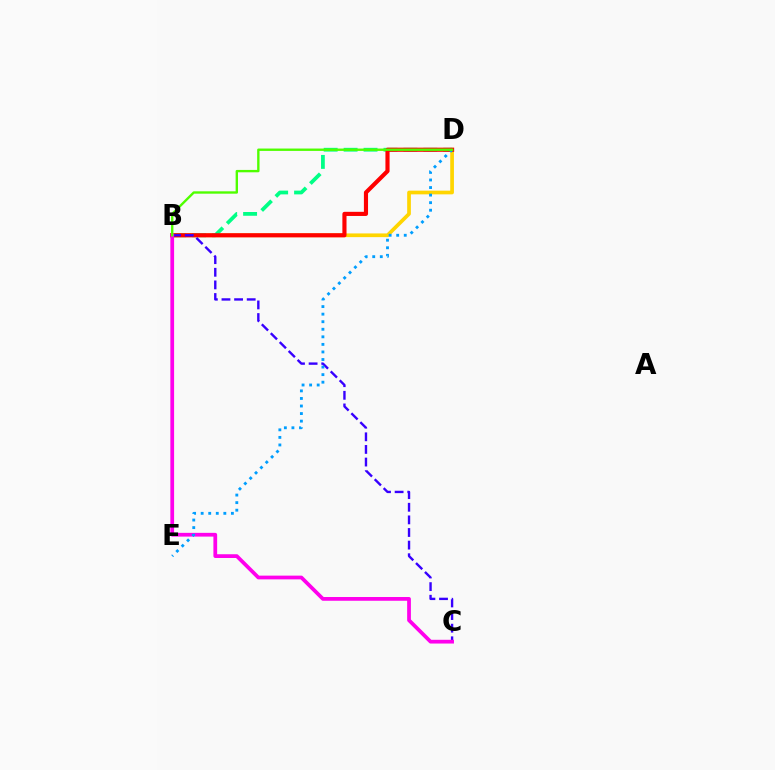{('B', 'D'): [{'color': '#ffd500', 'line_style': 'solid', 'thickness': 2.67}, {'color': '#00ff86', 'line_style': 'dashed', 'thickness': 2.71}, {'color': '#ff0000', 'line_style': 'solid', 'thickness': 2.98}, {'color': '#4fff00', 'line_style': 'solid', 'thickness': 1.71}], ('B', 'C'): [{'color': '#3700ff', 'line_style': 'dashed', 'thickness': 1.71}, {'color': '#ff00ed', 'line_style': 'solid', 'thickness': 2.7}], ('D', 'E'): [{'color': '#009eff', 'line_style': 'dotted', 'thickness': 2.05}]}